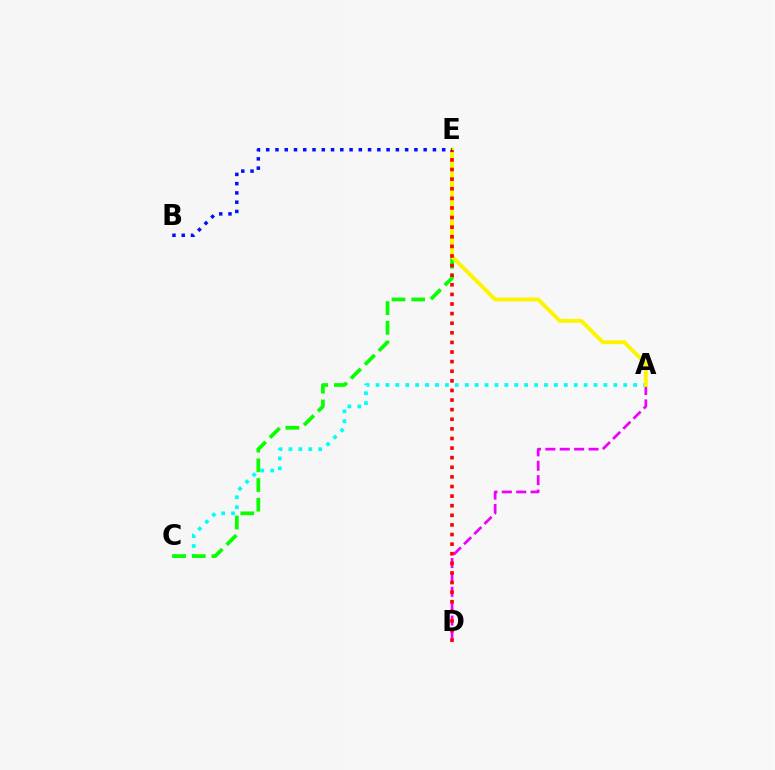{('A', 'C'): [{'color': '#00fff6', 'line_style': 'dotted', 'thickness': 2.69}], ('C', 'E'): [{'color': '#08ff00', 'line_style': 'dashed', 'thickness': 2.67}], ('A', 'D'): [{'color': '#ee00ff', 'line_style': 'dashed', 'thickness': 1.95}], ('A', 'E'): [{'color': '#fcf500', 'line_style': 'solid', 'thickness': 2.8}], ('D', 'E'): [{'color': '#ff0000', 'line_style': 'dotted', 'thickness': 2.61}], ('B', 'E'): [{'color': '#0010ff', 'line_style': 'dotted', 'thickness': 2.52}]}